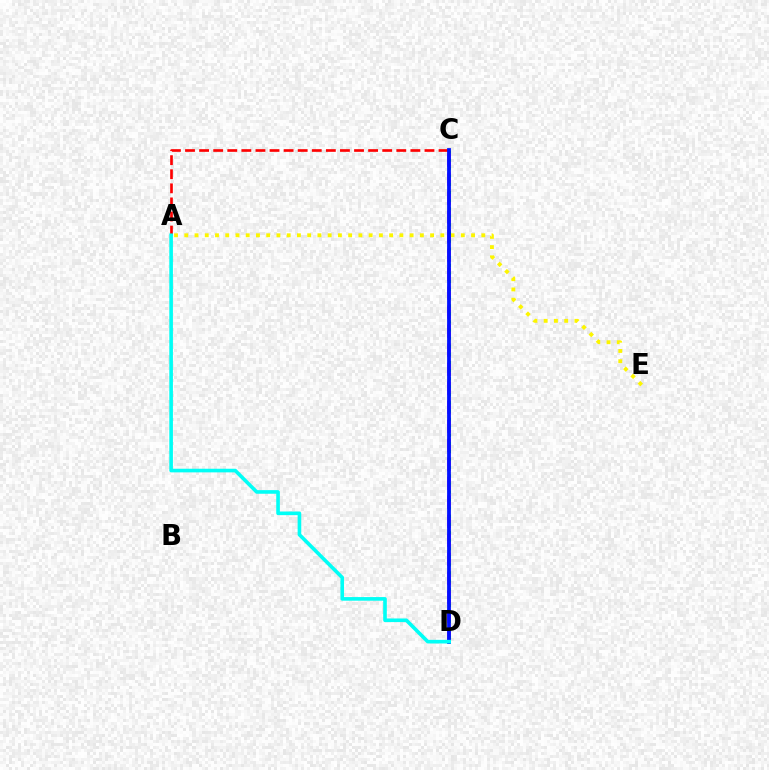{('A', 'E'): [{'color': '#fcf500', 'line_style': 'dotted', 'thickness': 2.78}], ('C', 'D'): [{'color': '#ee00ff', 'line_style': 'dashed', 'thickness': 2.58}, {'color': '#08ff00', 'line_style': 'dotted', 'thickness': 2.2}, {'color': '#0010ff', 'line_style': 'solid', 'thickness': 2.72}], ('A', 'C'): [{'color': '#ff0000', 'line_style': 'dashed', 'thickness': 1.91}], ('A', 'D'): [{'color': '#00fff6', 'line_style': 'solid', 'thickness': 2.61}]}